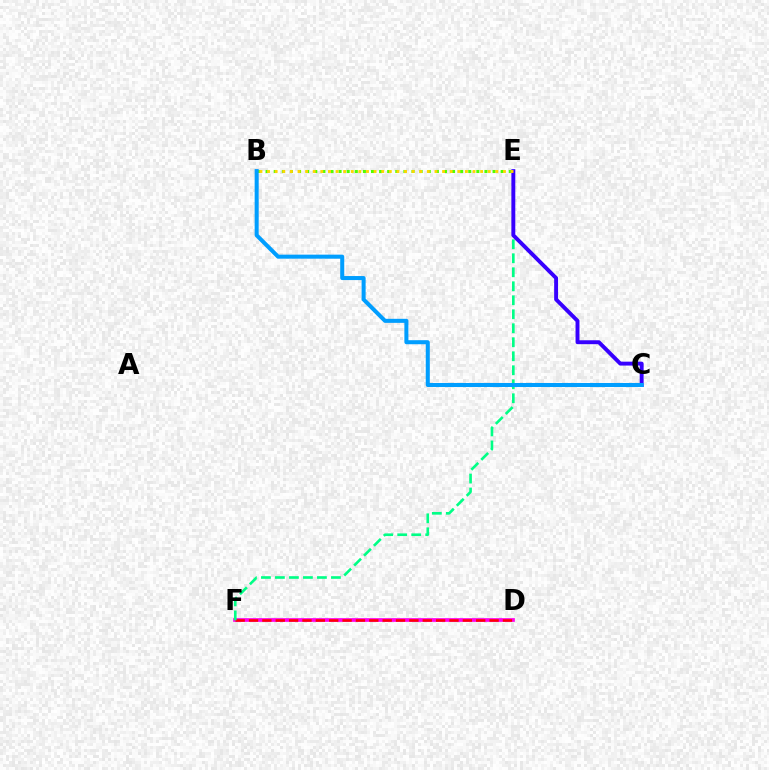{('D', 'F'): [{'color': '#ff00ed', 'line_style': 'solid', 'thickness': 2.67}, {'color': '#ff0000', 'line_style': 'dashed', 'thickness': 1.82}], ('B', 'E'): [{'color': '#4fff00', 'line_style': 'dotted', 'thickness': 2.2}, {'color': '#ffd500', 'line_style': 'dotted', 'thickness': 2.07}], ('E', 'F'): [{'color': '#00ff86', 'line_style': 'dashed', 'thickness': 1.9}], ('C', 'E'): [{'color': '#3700ff', 'line_style': 'solid', 'thickness': 2.82}], ('B', 'C'): [{'color': '#009eff', 'line_style': 'solid', 'thickness': 2.9}]}